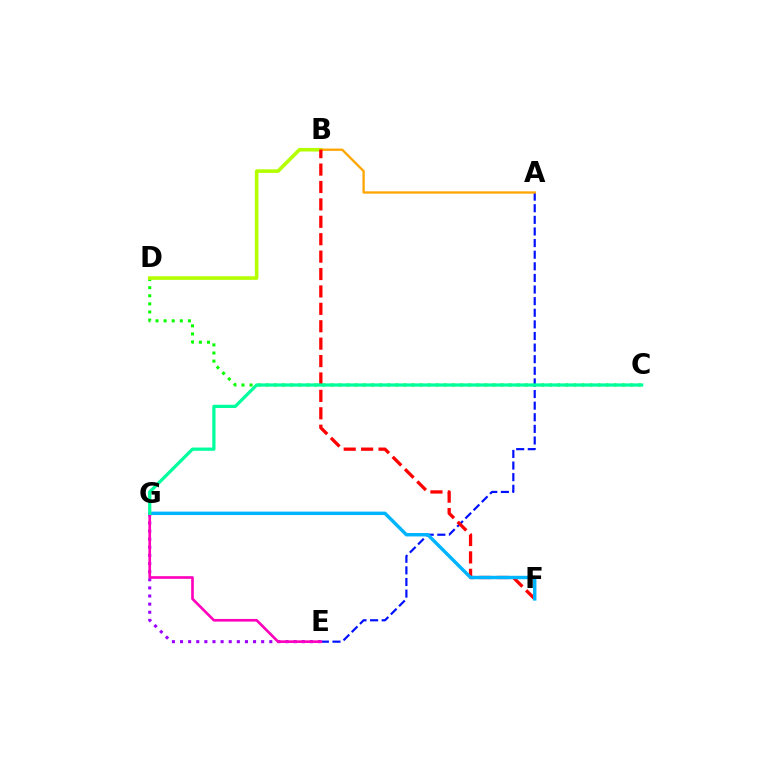{('E', 'G'): [{'color': '#9b00ff', 'line_style': 'dotted', 'thickness': 2.2}, {'color': '#ff00bd', 'line_style': 'solid', 'thickness': 1.91}], ('C', 'D'): [{'color': '#08ff00', 'line_style': 'dotted', 'thickness': 2.2}], ('A', 'E'): [{'color': '#0010ff', 'line_style': 'dashed', 'thickness': 1.58}], ('B', 'D'): [{'color': '#b3ff00', 'line_style': 'solid', 'thickness': 2.58}], ('A', 'B'): [{'color': '#ffa500', 'line_style': 'solid', 'thickness': 1.66}], ('B', 'F'): [{'color': '#ff0000', 'line_style': 'dashed', 'thickness': 2.36}], ('F', 'G'): [{'color': '#00b5ff', 'line_style': 'solid', 'thickness': 2.47}], ('C', 'G'): [{'color': '#00ff9d', 'line_style': 'solid', 'thickness': 2.33}]}